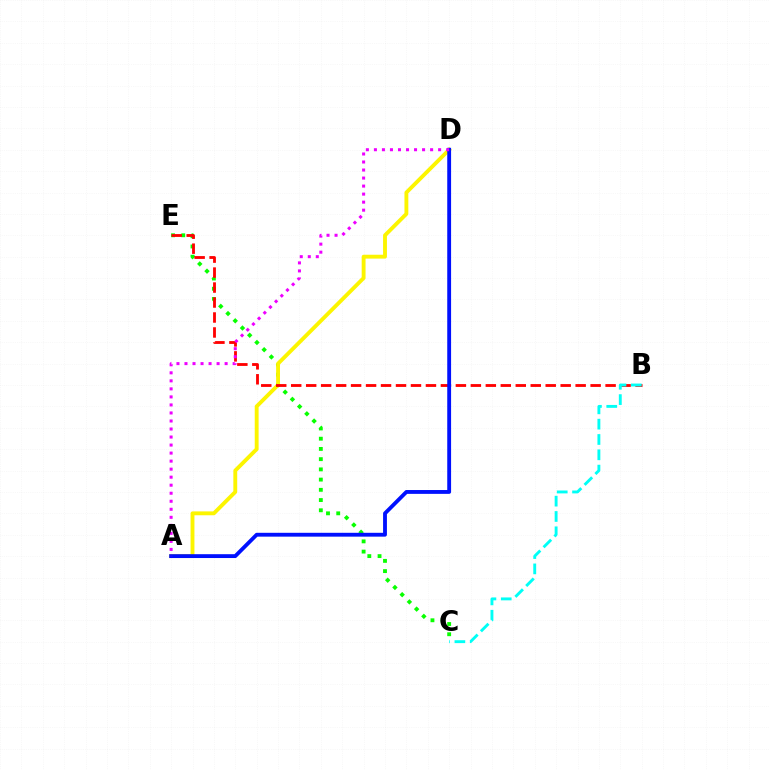{('C', 'E'): [{'color': '#08ff00', 'line_style': 'dotted', 'thickness': 2.78}], ('A', 'D'): [{'color': '#fcf500', 'line_style': 'solid', 'thickness': 2.78}, {'color': '#0010ff', 'line_style': 'solid', 'thickness': 2.77}, {'color': '#ee00ff', 'line_style': 'dotted', 'thickness': 2.18}], ('B', 'E'): [{'color': '#ff0000', 'line_style': 'dashed', 'thickness': 2.03}], ('B', 'C'): [{'color': '#00fff6', 'line_style': 'dashed', 'thickness': 2.08}]}